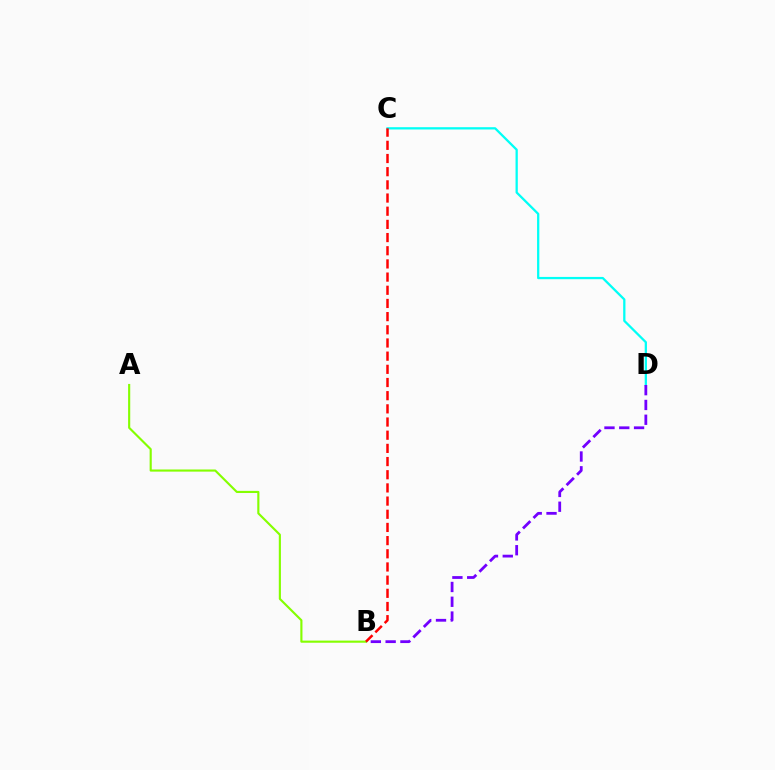{('C', 'D'): [{'color': '#00fff6', 'line_style': 'solid', 'thickness': 1.63}], ('B', 'D'): [{'color': '#7200ff', 'line_style': 'dashed', 'thickness': 2.01}], ('A', 'B'): [{'color': '#84ff00', 'line_style': 'solid', 'thickness': 1.54}], ('B', 'C'): [{'color': '#ff0000', 'line_style': 'dashed', 'thickness': 1.79}]}